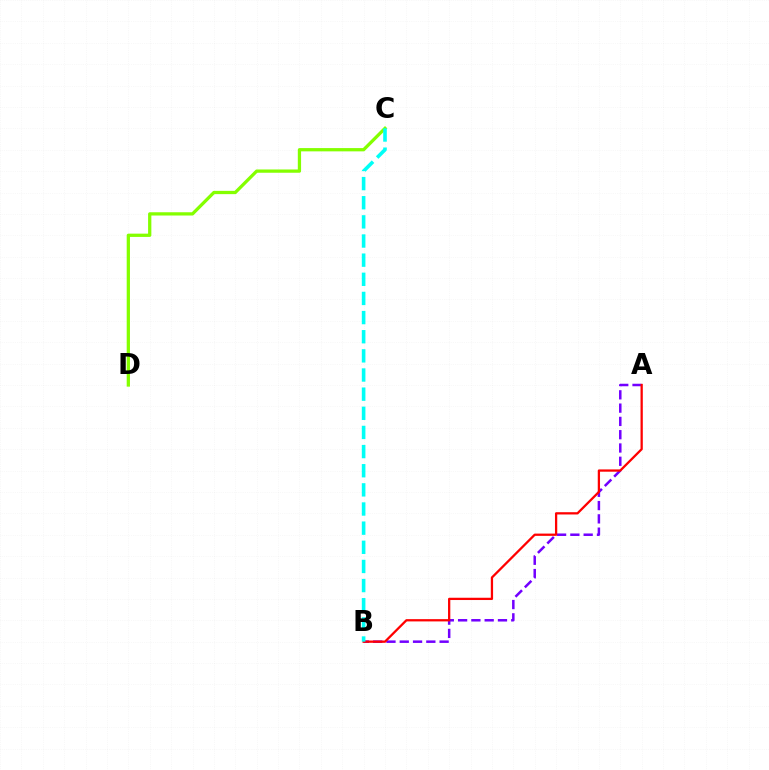{('A', 'B'): [{'color': '#7200ff', 'line_style': 'dashed', 'thickness': 1.81}, {'color': '#ff0000', 'line_style': 'solid', 'thickness': 1.64}], ('C', 'D'): [{'color': '#84ff00', 'line_style': 'solid', 'thickness': 2.35}], ('B', 'C'): [{'color': '#00fff6', 'line_style': 'dashed', 'thickness': 2.6}]}